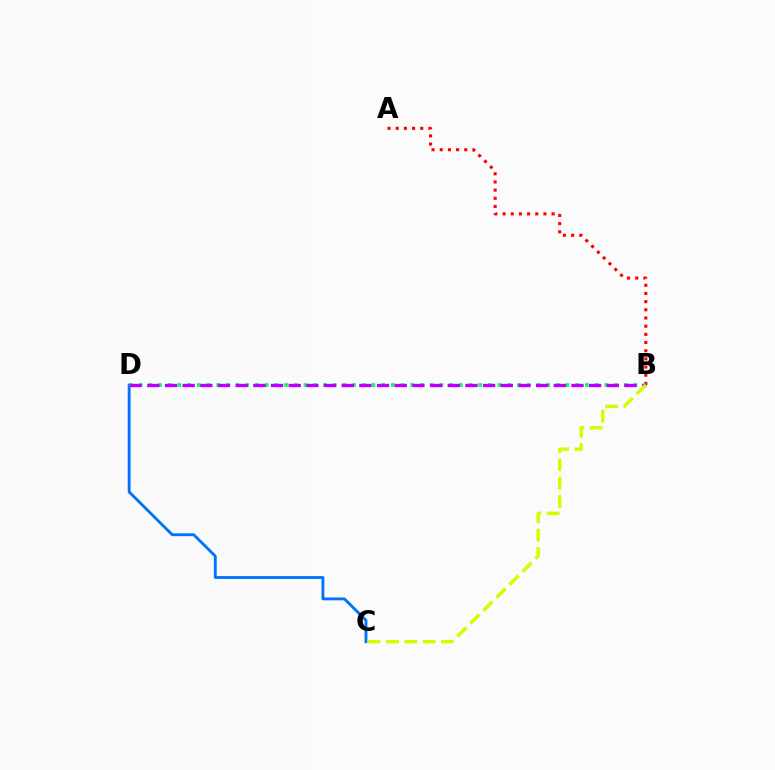{('A', 'B'): [{'color': '#ff0000', 'line_style': 'dotted', 'thickness': 2.22}], ('C', 'D'): [{'color': '#0074ff', 'line_style': 'solid', 'thickness': 2.06}], ('B', 'D'): [{'color': '#00ff5c', 'line_style': 'dotted', 'thickness': 2.64}, {'color': '#b900ff', 'line_style': 'dashed', 'thickness': 2.4}], ('B', 'C'): [{'color': '#d1ff00', 'line_style': 'dashed', 'thickness': 2.5}]}